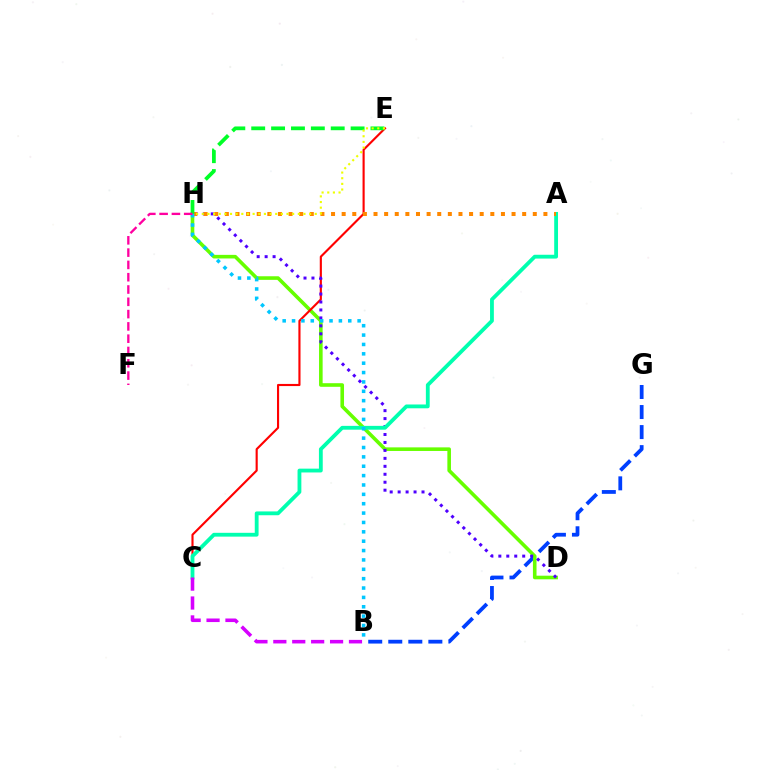{('B', 'G'): [{'color': '#003fff', 'line_style': 'dashed', 'thickness': 2.72}], ('D', 'H'): [{'color': '#66ff00', 'line_style': 'solid', 'thickness': 2.59}, {'color': '#4f00ff', 'line_style': 'dotted', 'thickness': 2.16}], ('C', 'E'): [{'color': '#ff0000', 'line_style': 'solid', 'thickness': 1.54}], ('A', 'C'): [{'color': '#00ffaf', 'line_style': 'solid', 'thickness': 2.74}], ('A', 'H'): [{'color': '#ff8800', 'line_style': 'dotted', 'thickness': 2.89}], ('E', 'H'): [{'color': '#00ff27', 'line_style': 'dashed', 'thickness': 2.7}, {'color': '#eeff00', 'line_style': 'dotted', 'thickness': 1.53}], ('B', 'C'): [{'color': '#d600ff', 'line_style': 'dashed', 'thickness': 2.57}], ('B', 'H'): [{'color': '#00c7ff', 'line_style': 'dotted', 'thickness': 2.55}], ('F', 'H'): [{'color': '#ff00a0', 'line_style': 'dashed', 'thickness': 1.67}]}